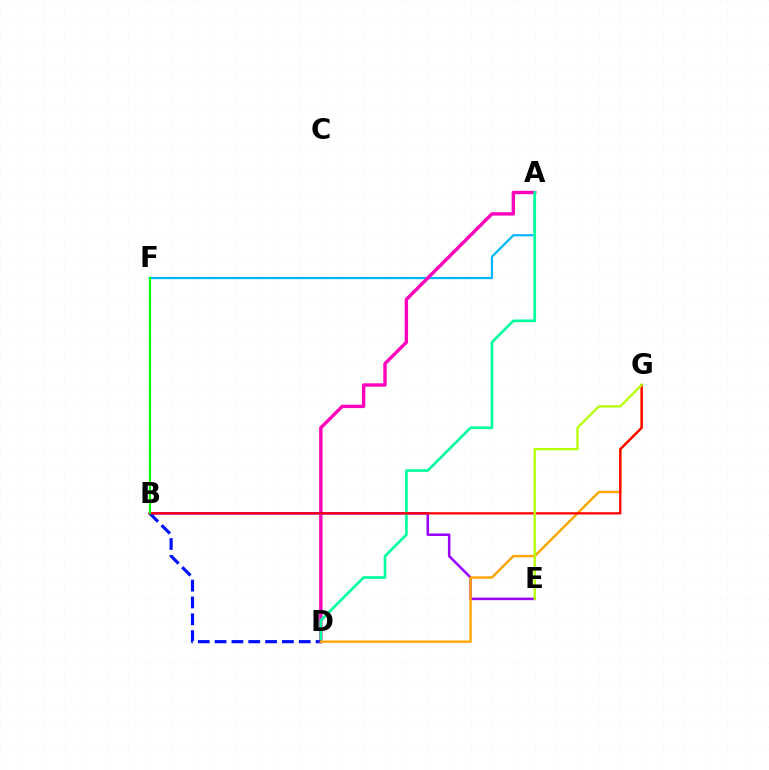{('A', 'F'): [{'color': '#00b5ff', 'line_style': 'solid', 'thickness': 1.61}], ('A', 'D'): [{'color': '#ff00bd', 'line_style': 'solid', 'thickness': 2.44}, {'color': '#00ff9d', 'line_style': 'solid', 'thickness': 1.95}], ('B', 'E'): [{'color': '#9b00ff', 'line_style': 'solid', 'thickness': 1.82}], ('B', 'D'): [{'color': '#0010ff', 'line_style': 'dashed', 'thickness': 2.29}], ('D', 'G'): [{'color': '#ffa500', 'line_style': 'solid', 'thickness': 1.73}], ('B', 'G'): [{'color': '#ff0000', 'line_style': 'solid', 'thickness': 1.63}], ('E', 'G'): [{'color': '#b3ff00', 'line_style': 'solid', 'thickness': 1.6}], ('B', 'F'): [{'color': '#08ff00', 'line_style': 'solid', 'thickness': 1.56}]}